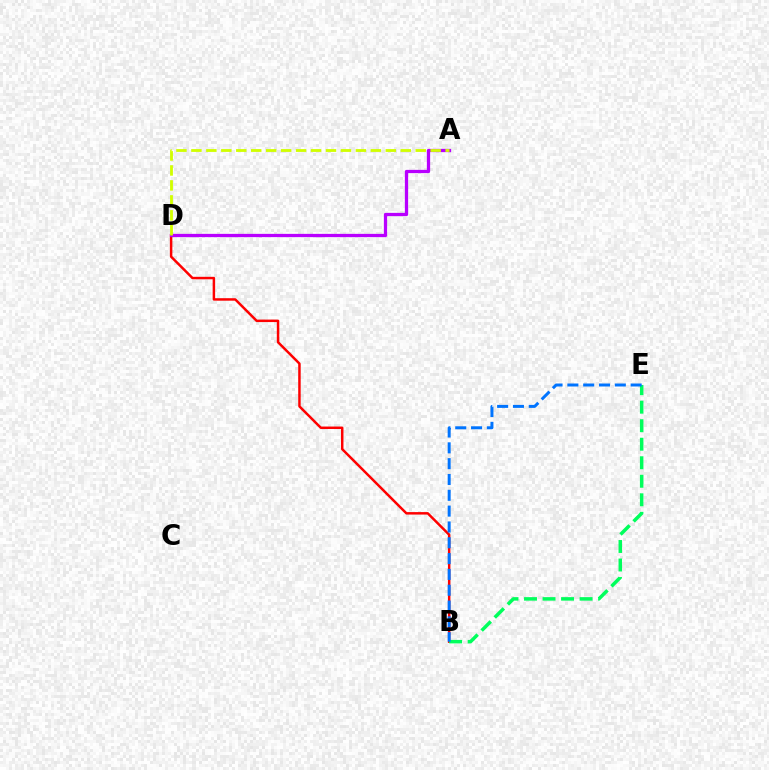{('B', 'D'): [{'color': '#ff0000', 'line_style': 'solid', 'thickness': 1.78}], ('B', 'E'): [{'color': '#00ff5c', 'line_style': 'dashed', 'thickness': 2.52}, {'color': '#0074ff', 'line_style': 'dashed', 'thickness': 2.15}], ('A', 'D'): [{'color': '#b900ff', 'line_style': 'solid', 'thickness': 2.35}, {'color': '#d1ff00', 'line_style': 'dashed', 'thickness': 2.03}]}